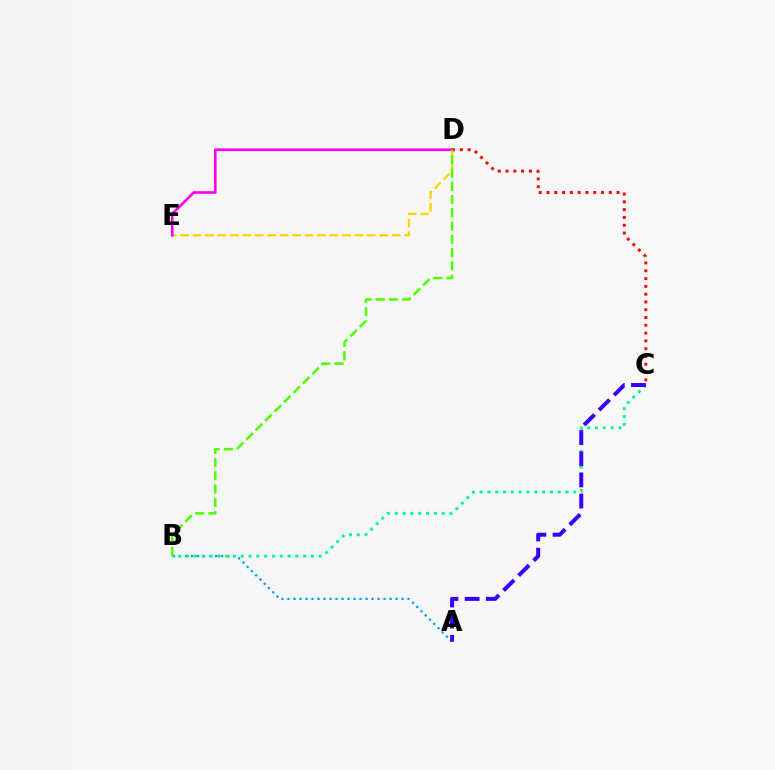{('D', 'E'): [{'color': '#ffd500', 'line_style': 'dashed', 'thickness': 1.69}, {'color': '#ff00ed', 'line_style': 'solid', 'thickness': 1.91}], ('C', 'D'): [{'color': '#ff0000', 'line_style': 'dotted', 'thickness': 2.12}], ('A', 'B'): [{'color': '#009eff', 'line_style': 'dotted', 'thickness': 1.63}], ('B', 'C'): [{'color': '#00ff86', 'line_style': 'dotted', 'thickness': 2.12}], ('A', 'C'): [{'color': '#3700ff', 'line_style': 'dashed', 'thickness': 2.87}], ('B', 'D'): [{'color': '#4fff00', 'line_style': 'dashed', 'thickness': 1.8}]}